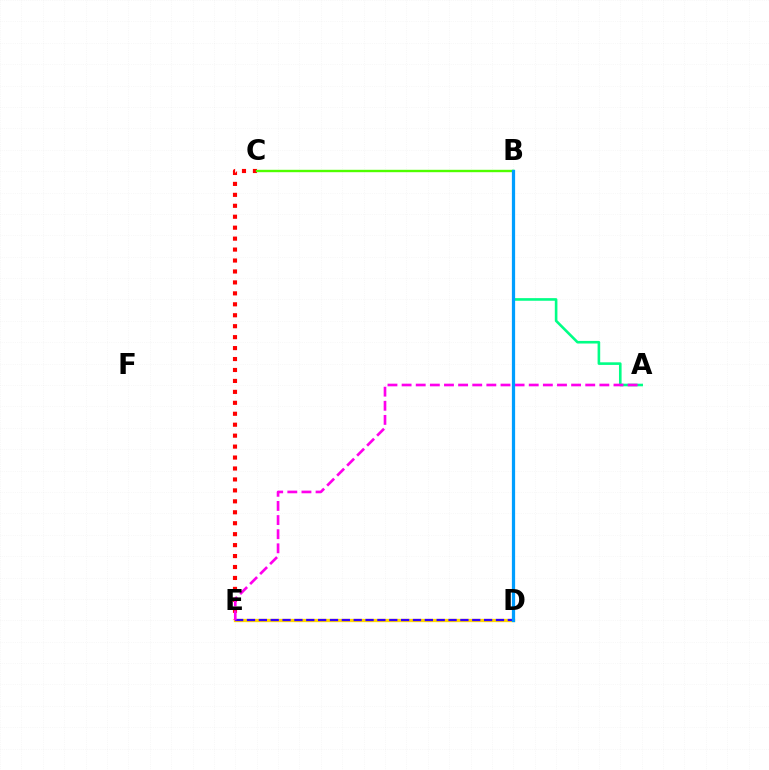{('C', 'E'): [{'color': '#ff0000', 'line_style': 'dotted', 'thickness': 2.97}], ('D', 'E'): [{'color': '#ffd500', 'line_style': 'solid', 'thickness': 2.37}, {'color': '#3700ff', 'line_style': 'dashed', 'thickness': 1.61}], ('A', 'B'): [{'color': '#00ff86', 'line_style': 'solid', 'thickness': 1.88}], ('B', 'C'): [{'color': '#4fff00', 'line_style': 'solid', 'thickness': 1.72}], ('A', 'E'): [{'color': '#ff00ed', 'line_style': 'dashed', 'thickness': 1.92}], ('B', 'D'): [{'color': '#009eff', 'line_style': 'solid', 'thickness': 2.33}]}